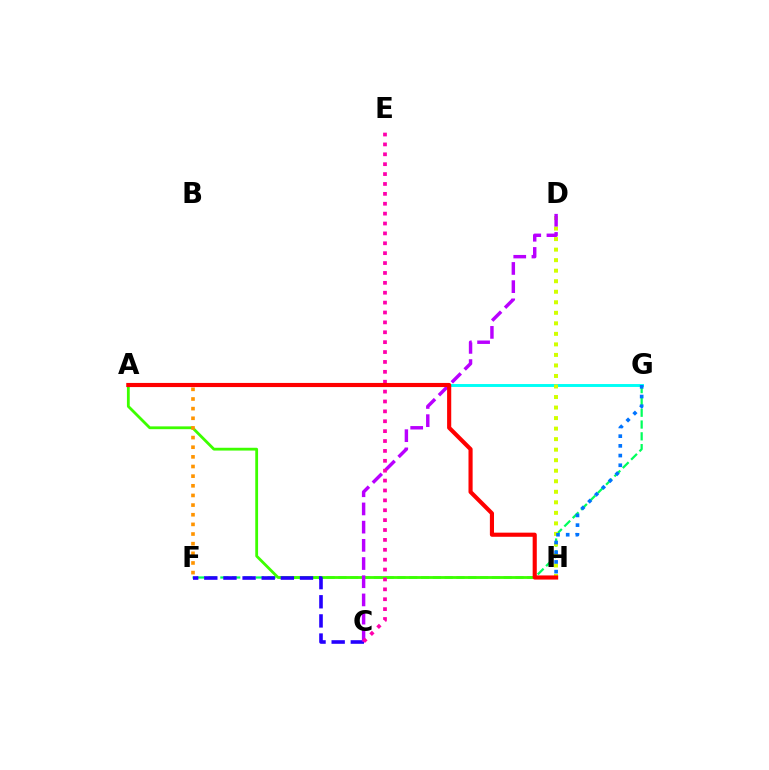{('A', 'G'): [{'color': '#00fff6', 'line_style': 'solid', 'thickness': 2.1}], ('F', 'G'): [{'color': '#00ff5c', 'line_style': 'dashed', 'thickness': 1.6}], ('A', 'H'): [{'color': '#3dff00', 'line_style': 'solid', 'thickness': 2.02}, {'color': '#ff0000', 'line_style': 'solid', 'thickness': 2.97}], ('D', 'H'): [{'color': '#d1ff00', 'line_style': 'dotted', 'thickness': 2.86}], ('G', 'H'): [{'color': '#0074ff', 'line_style': 'dotted', 'thickness': 2.64}], ('C', 'F'): [{'color': '#2500ff', 'line_style': 'dashed', 'thickness': 2.6}], ('C', 'D'): [{'color': '#b900ff', 'line_style': 'dashed', 'thickness': 2.47}], ('C', 'E'): [{'color': '#ff00ac', 'line_style': 'dotted', 'thickness': 2.69}], ('A', 'F'): [{'color': '#ff9400', 'line_style': 'dotted', 'thickness': 2.62}]}